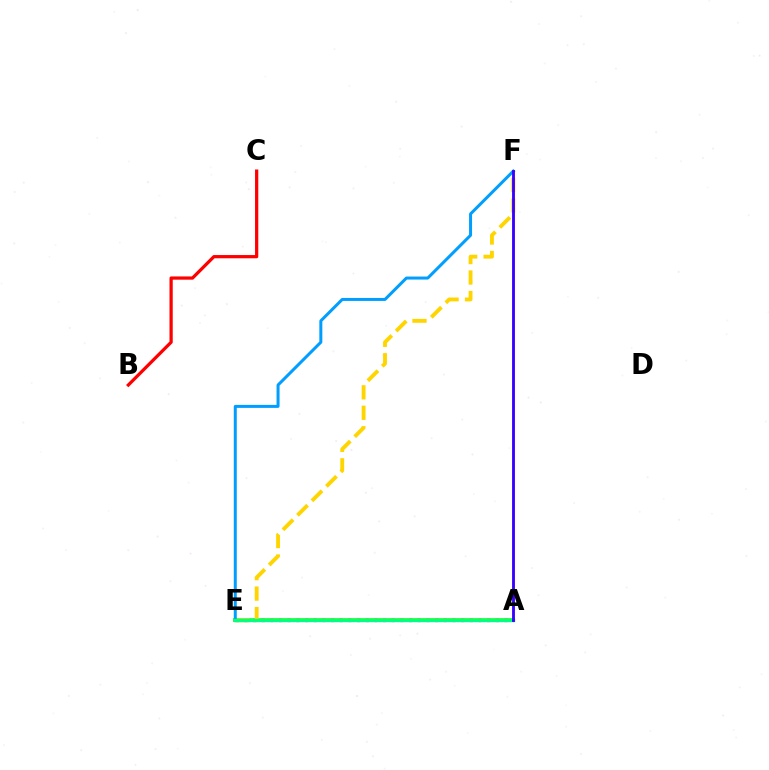{('A', 'E'): [{'color': '#4fff00', 'line_style': 'solid', 'thickness': 2.81}, {'color': '#ff00ed', 'line_style': 'dotted', 'thickness': 2.36}, {'color': '#00ff86', 'line_style': 'solid', 'thickness': 2.41}], ('E', 'F'): [{'color': '#ffd500', 'line_style': 'dashed', 'thickness': 2.78}, {'color': '#009eff', 'line_style': 'solid', 'thickness': 2.16}], ('A', 'F'): [{'color': '#3700ff', 'line_style': 'solid', 'thickness': 2.05}], ('B', 'C'): [{'color': '#ff0000', 'line_style': 'solid', 'thickness': 2.33}]}